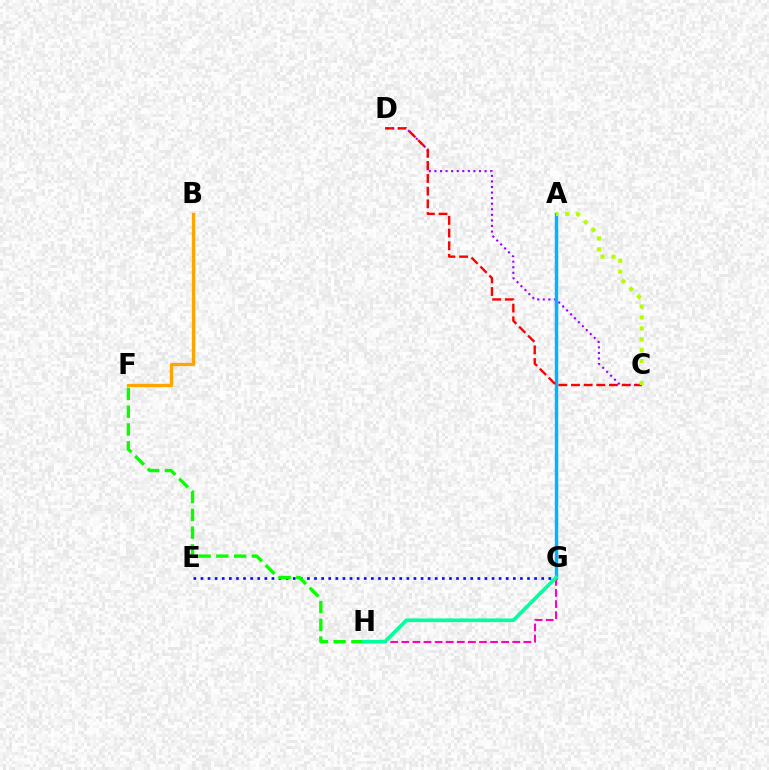{('B', 'F'): [{'color': '#ffa500', 'line_style': 'solid', 'thickness': 2.38}], ('C', 'D'): [{'color': '#9b00ff', 'line_style': 'dotted', 'thickness': 1.51}, {'color': '#ff0000', 'line_style': 'dashed', 'thickness': 1.72}], ('A', 'G'): [{'color': '#00b5ff', 'line_style': 'solid', 'thickness': 2.47}], ('G', 'H'): [{'color': '#ff00bd', 'line_style': 'dashed', 'thickness': 1.51}, {'color': '#00ff9d', 'line_style': 'solid', 'thickness': 2.63}], ('A', 'C'): [{'color': '#b3ff00', 'line_style': 'dotted', 'thickness': 2.97}], ('E', 'G'): [{'color': '#0010ff', 'line_style': 'dotted', 'thickness': 1.93}], ('F', 'H'): [{'color': '#08ff00', 'line_style': 'dashed', 'thickness': 2.42}]}